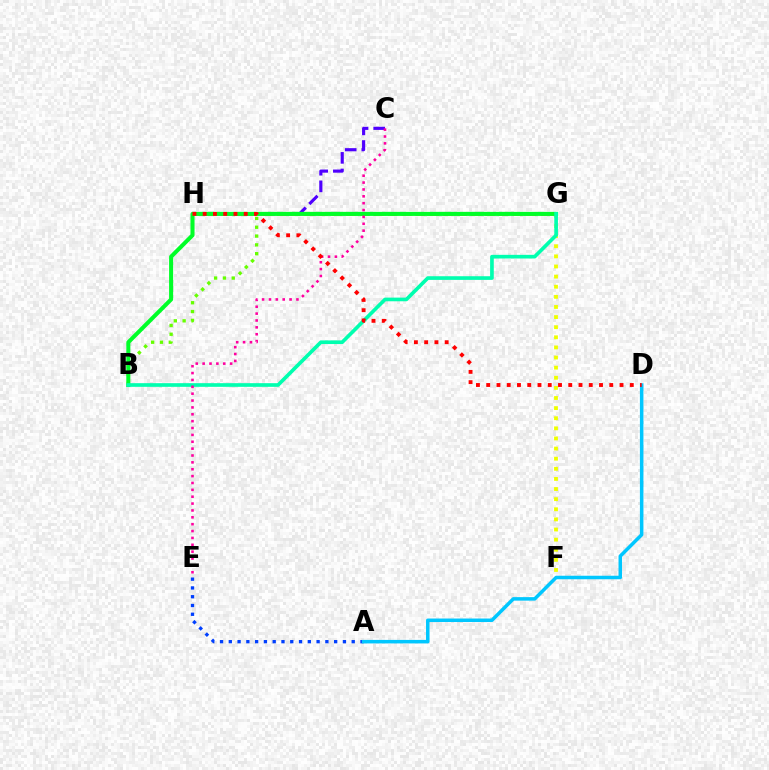{('C', 'H'): [{'color': '#4f00ff', 'line_style': 'dashed', 'thickness': 2.26}], ('B', 'G'): [{'color': '#66ff00', 'line_style': 'dotted', 'thickness': 2.4}, {'color': '#00ff27', 'line_style': 'solid', 'thickness': 2.92}, {'color': '#00ffaf', 'line_style': 'solid', 'thickness': 2.63}], ('A', 'E'): [{'color': '#003fff', 'line_style': 'dotted', 'thickness': 2.39}], ('G', 'H'): [{'color': '#ff8800', 'line_style': 'dashed', 'thickness': 1.89}, {'color': '#d600ff', 'line_style': 'dotted', 'thickness': 1.63}], ('F', 'G'): [{'color': '#eeff00', 'line_style': 'dotted', 'thickness': 2.75}], ('C', 'E'): [{'color': '#ff00a0', 'line_style': 'dotted', 'thickness': 1.87}], ('A', 'D'): [{'color': '#00c7ff', 'line_style': 'solid', 'thickness': 2.53}], ('D', 'H'): [{'color': '#ff0000', 'line_style': 'dotted', 'thickness': 2.79}]}